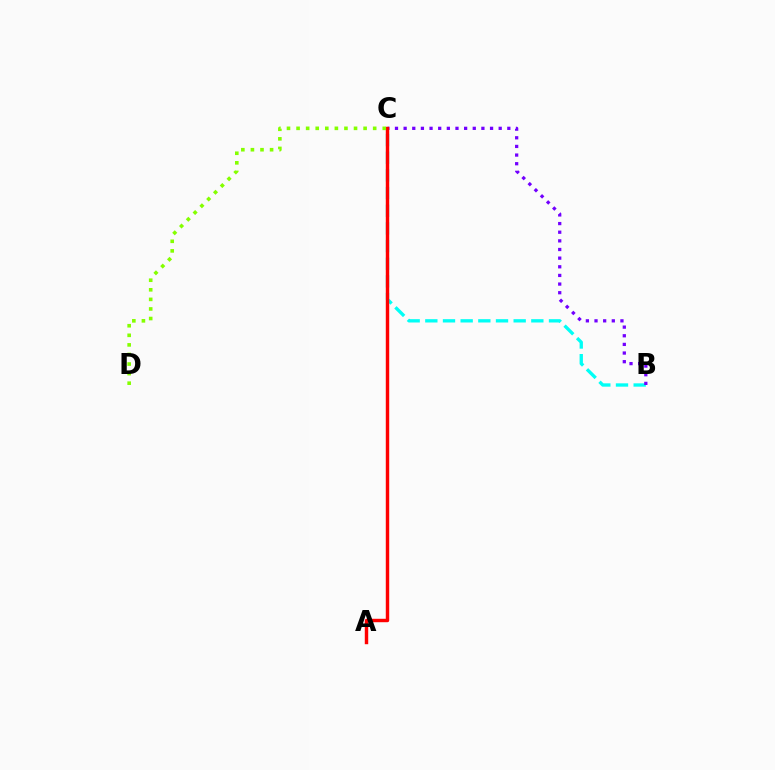{('B', 'C'): [{'color': '#00fff6', 'line_style': 'dashed', 'thickness': 2.4}, {'color': '#7200ff', 'line_style': 'dotted', 'thickness': 2.35}], ('A', 'C'): [{'color': '#ff0000', 'line_style': 'solid', 'thickness': 2.46}], ('C', 'D'): [{'color': '#84ff00', 'line_style': 'dotted', 'thickness': 2.6}]}